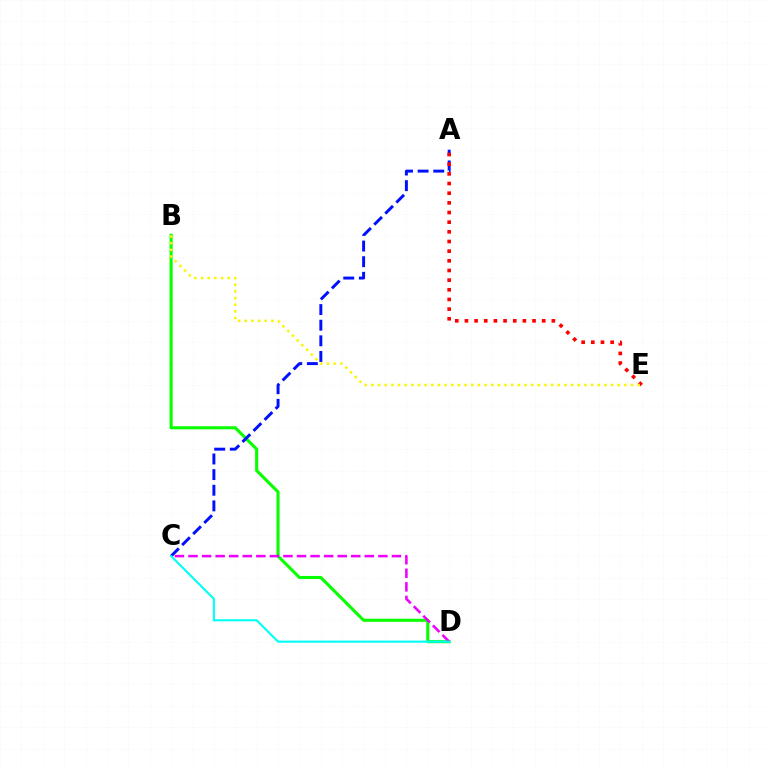{('B', 'D'): [{'color': '#08ff00', 'line_style': 'solid', 'thickness': 2.22}], ('A', 'C'): [{'color': '#0010ff', 'line_style': 'dashed', 'thickness': 2.12}], ('A', 'E'): [{'color': '#ff0000', 'line_style': 'dotted', 'thickness': 2.62}], ('C', 'D'): [{'color': '#ee00ff', 'line_style': 'dashed', 'thickness': 1.84}, {'color': '#00fff6', 'line_style': 'solid', 'thickness': 1.52}], ('B', 'E'): [{'color': '#fcf500', 'line_style': 'dotted', 'thickness': 1.81}]}